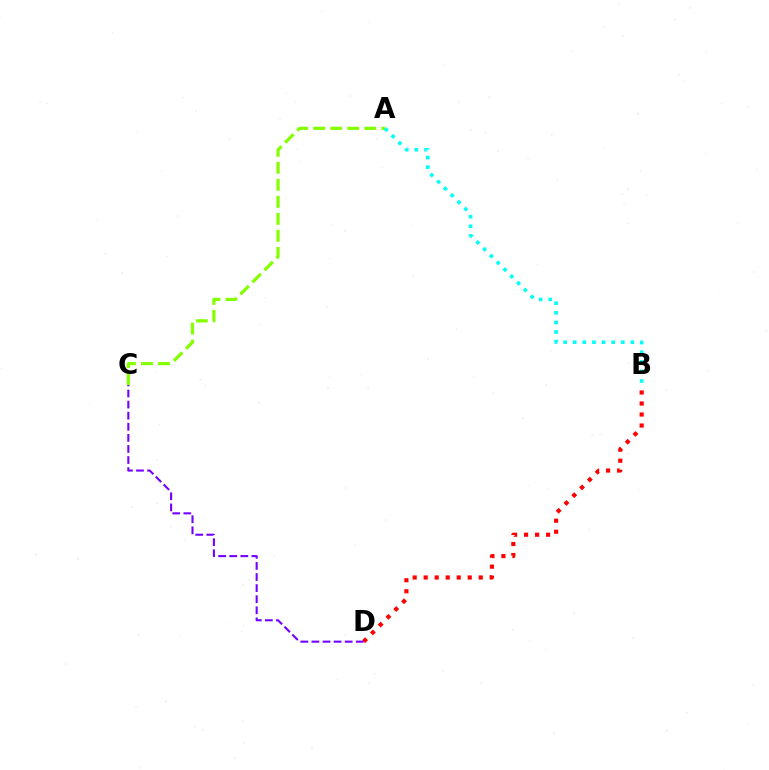{('B', 'D'): [{'color': '#ff0000', 'line_style': 'dotted', 'thickness': 2.99}], ('C', 'D'): [{'color': '#7200ff', 'line_style': 'dashed', 'thickness': 1.51}], ('A', 'C'): [{'color': '#84ff00', 'line_style': 'dashed', 'thickness': 2.31}], ('A', 'B'): [{'color': '#00fff6', 'line_style': 'dotted', 'thickness': 2.61}]}